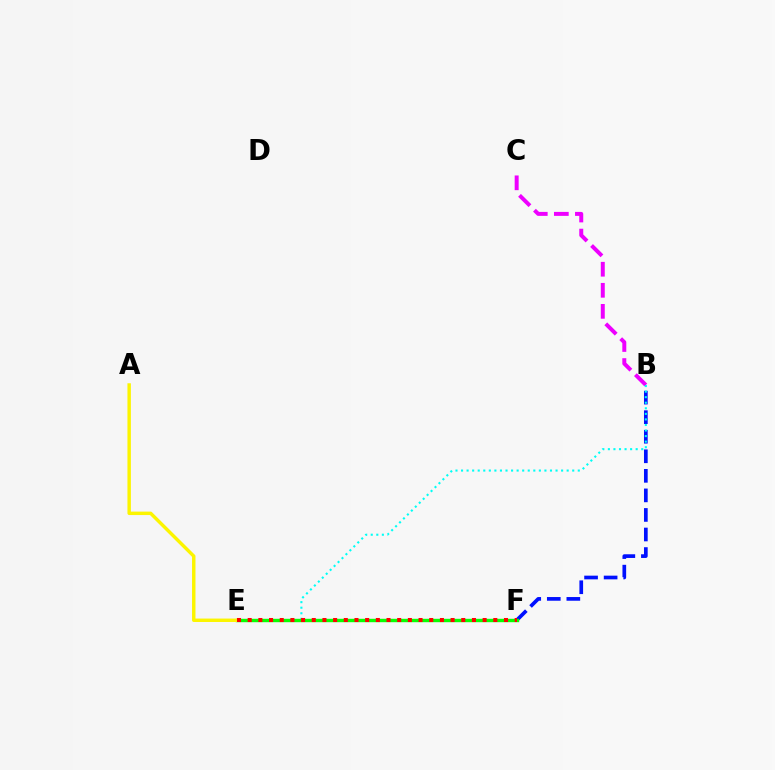{('B', 'F'): [{'color': '#0010ff', 'line_style': 'dashed', 'thickness': 2.66}], ('B', 'C'): [{'color': '#ee00ff', 'line_style': 'dashed', 'thickness': 2.86}], ('B', 'E'): [{'color': '#00fff6', 'line_style': 'dotted', 'thickness': 1.51}], ('E', 'F'): [{'color': '#08ff00', 'line_style': 'solid', 'thickness': 2.45}, {'color': '#ff0000', 'line_style': 'dotted', 'thickness': 2.9}], ('A', 'E'): [{'color': '#fcf500', 'line_style': 'solid', 'thickness': 2.48}]}